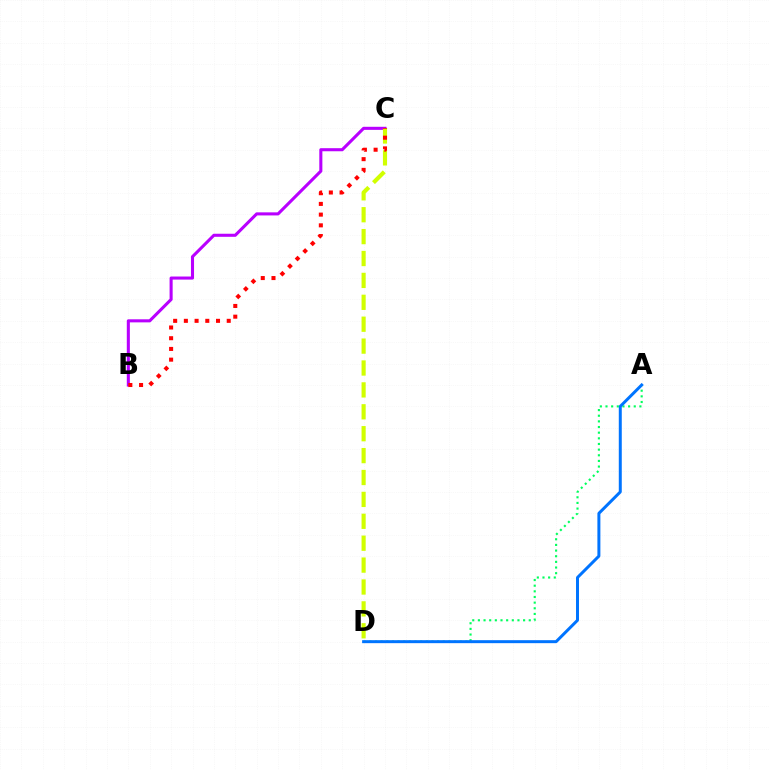{('B', 'C'): [{'color': '#b900ff', 'line_style': 'solid', 'thickness': 2.21}, {'color': '#ff0000', 'line_style': 'dotted', 'thickness': 2.91}], ('A', 'D'): [{'color': '#00ff5c', 'line_style': 'dotted', 'thickness': 1.54}, {'color': '#0074ff', 'line_style': 'solid', 'thickness': 2.15}], ('C', 'D'): [{'color': '#d1ff00', 'line_style': 'dashed', 'thickness': 2.97}]}